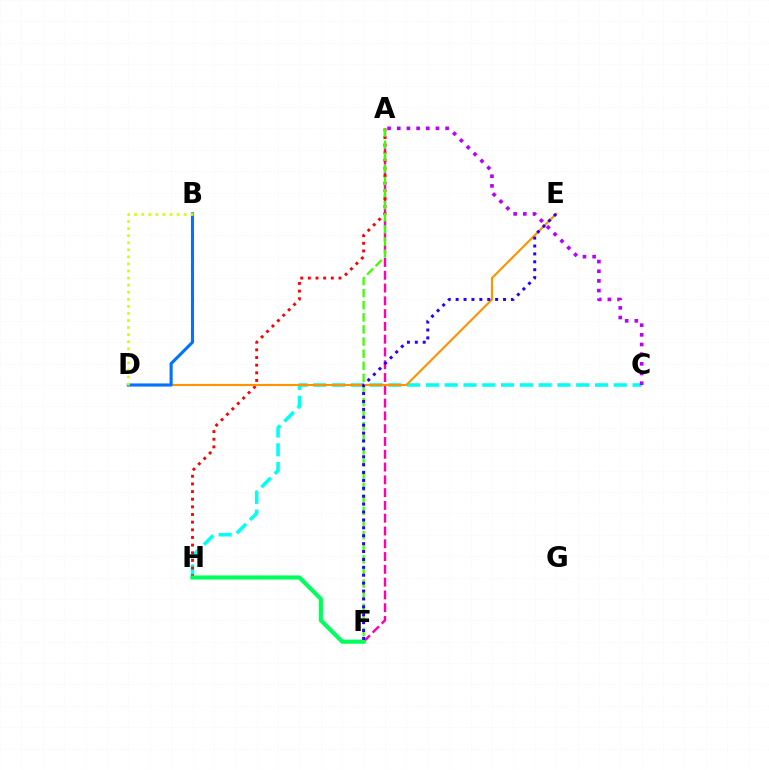{('A', 'F'): [{'color': '#ff00ac', 'line_style': 'dashed', 'thickness': 1.74}, {'color': '#3dff00', 'line_style': 'dashed', 'thickness': 1.64}], ('C', 'H'): [{'color': '#00fff6', 'line_style': 'dashed', 'thickness': 2.55}], ('A', 'H'): [{'color': '#ff0000', 'line_style': 'dotted', 'thickness': 2.08}], ('D', 'E'): [{'color': '#ff9400', 'line_style': 'solid', 'thickness': 1.54}], ('F', 'H'): [{'color': '#00ff5c', 'line_style': 'solid', 'thickness': 2.97}], ('E', 'F'): [{'color': '#2500ff', 'line_style': 'dotted', 'thickness': 2.15}], ('B', 'D'): [{'color': '#0074ff', 'line_style': 'solid', 'thickness': 2.23}, {'color': '#d1ff00', 'line_style': 'dotted', 'thickness': 1.92}], ('A', 'C'): [{'color': '#b900ff', 'line_style': 'dotted', 'thickness': 2.63}]}